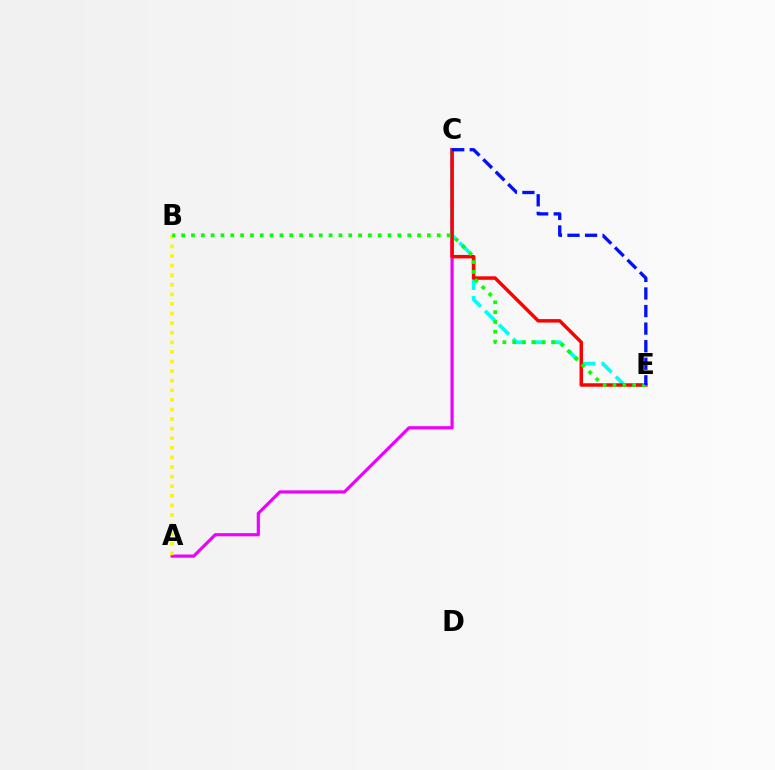{('A', 'C'): [{'color': '#ee00ff', 'line_style': 'solid', 'thickness': 2.29}], ('C', 'E'): [{'color': '#00fff6', 'line_style': 'dashed', 'thickness': 2.68}, {'color': '#ff0000', 'line_style': 'solid', 'thickness': 2.5}, {'color': '#0010ff', 'line_style': 'dashed', 'thickness': 2.39}], ('A', 'B'): [{'color': '#fcf500', 'line_style': 'dotted', 'thickness': 2.61}], ('B', 'E'): [{'color': '#08ff00', 'line_style': 'dotted', 'thickness': 2.67}]}